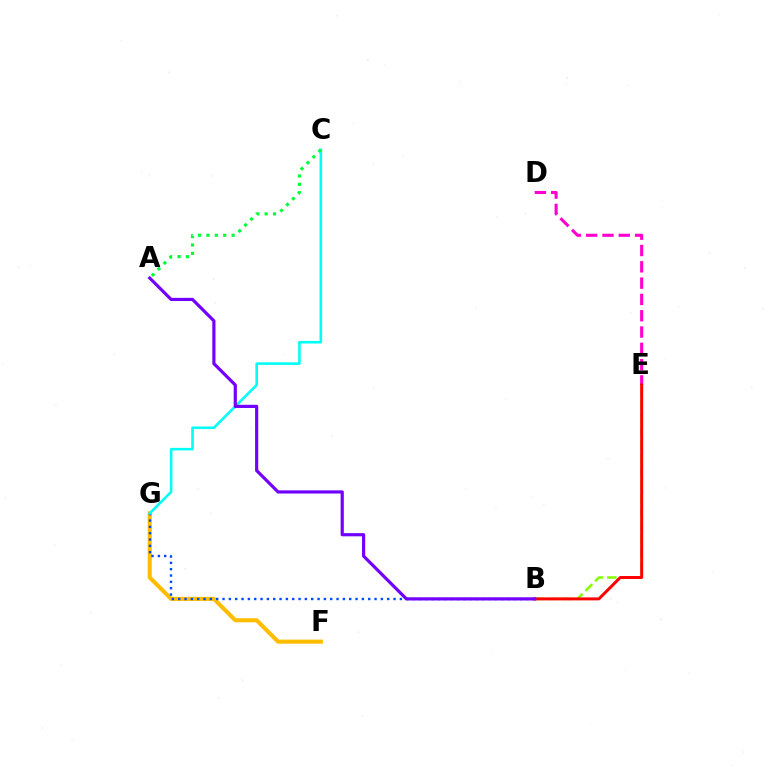{('D', 'E'): [{'color': '#ff00cf', 'line_style': 'dashed', 'thickness': 2.21}], ('F', 'G'): [{'color': '#ffbd00', 'line_style': 'solid', 'thickness': 2.94}], ('B', 'G'): [{'color': '#004bff', 'line_style': 'dotted', 'thickness': 1.72}], ('B', 'E'): [{'color': '#84ff00', 'line_style': 'dashed', 'thickness': 1.84}, {'color': '#ff0000', 'line_style': 'solid', 'thickness': 2.14}], ('C', 'G'): [{'color': '#00fff6', 'line_style': 'solid', 'thickness': 1.86}], ('A', 'C'): [{'color': '#00ff39', 'line_style': 'dotted', 'thickness': 2.28}], ('A', 'B'): [{'color': '#7200ff', 'line_style': 'solid', 'thickness': 2.29}]}